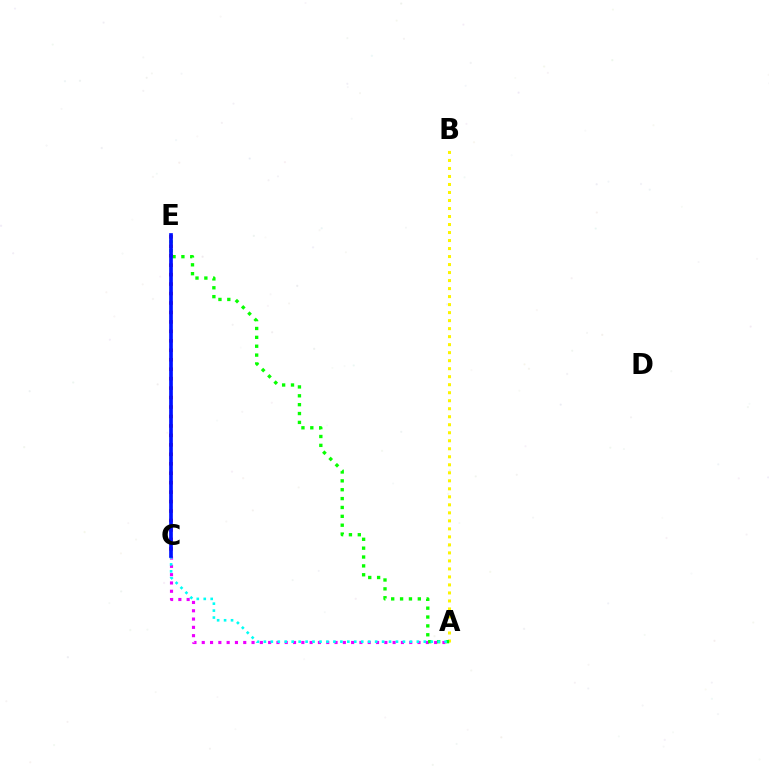{('A', 'B'): [{'color': '#fcf500', 'line_style': 'dotted', 'thickness': 2.18}], ('A', 'C'): [{'color': '#ee00ff', 'line_style': 'dotted', 'thickness': 2.25}, {'color': '#00fff6', 'line_style': 'dotted', 'thickness': 1.89}], ('A', 'E'): [{'color': '#08ff00', 'line_style': 'dotted', 'thickness': 2.41}], ('C', 'E'): [{'color': '#ff0000', 'line_style': 'dotted', 'thickness': 2.57}, {'color': '#0010ff', 'line_style': 'solid', 'thickness': 2.65}]}